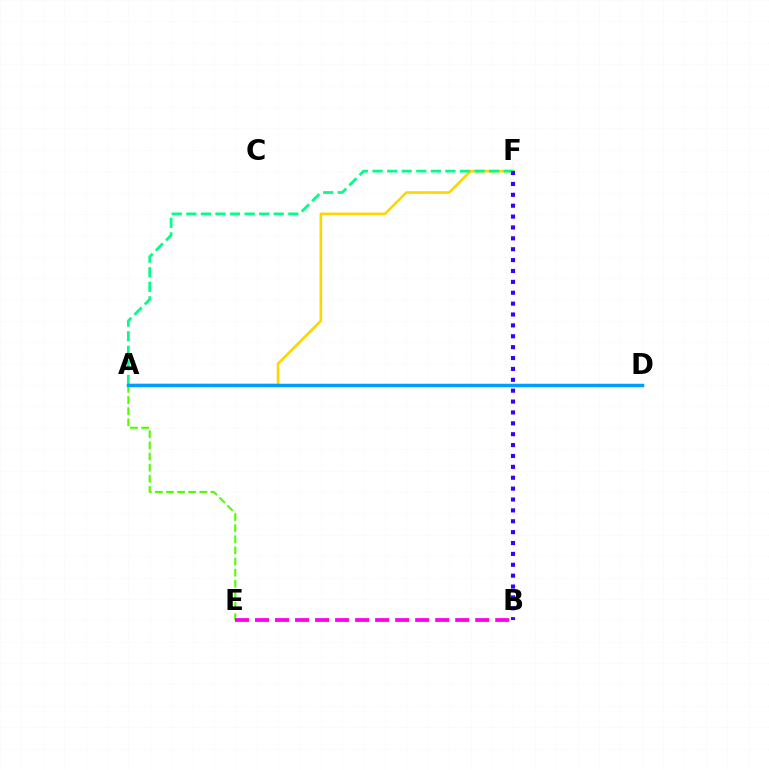{('A', 'D'): [{'color': '#ff0000', 'line_style': 'dotted', 'thickness': 1.88}, {'color': '#009eff', 'line_style': 'solid', 'thickness': 2.51}], ('A', 'E'): [{'color': '#4fff00', 'line_style': 'dashed', 'thickness': 1.51}], ('A', 'F'): [{'color': '#ffd500', 'line_style': 'solid', 'thickness': 1.88}, {'color': '#00ff86', 'line_style': 'dashed', 'thickness': 1.98}], ('B', 'E'): [{'color': '#ff00ed', 'line_style': 'dashed', 'thickness': 2.72}], ('B', 'F'): [{'color': '#3700ff', 'line_style': 'dotted', 'thickness': 2.96}]}